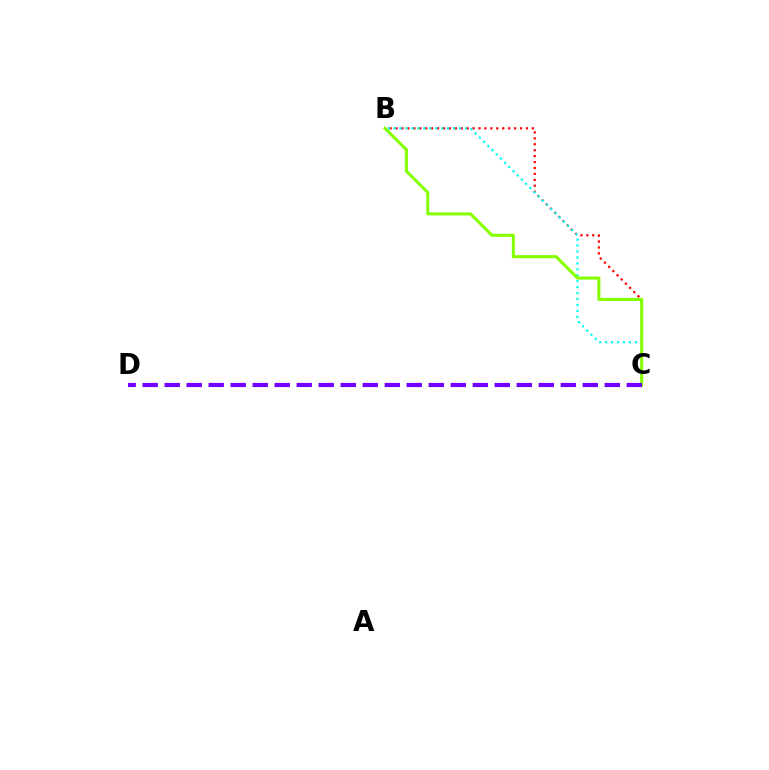{('B', 'C'): [{'color': '#ff0000', 'line_style': 'dotted', 'thickness': 1.61}, {'color': '#00fff6', 'line_style': 'dotted', 'thickness': 1.61}, {'color': '#84ff00', 'line_style': 'solid', 'thickness': 2.19}], ('C', 'D'): [{'color': '#7200ff', 'line_style': 'dashed', 'thickness': 2.99}]}